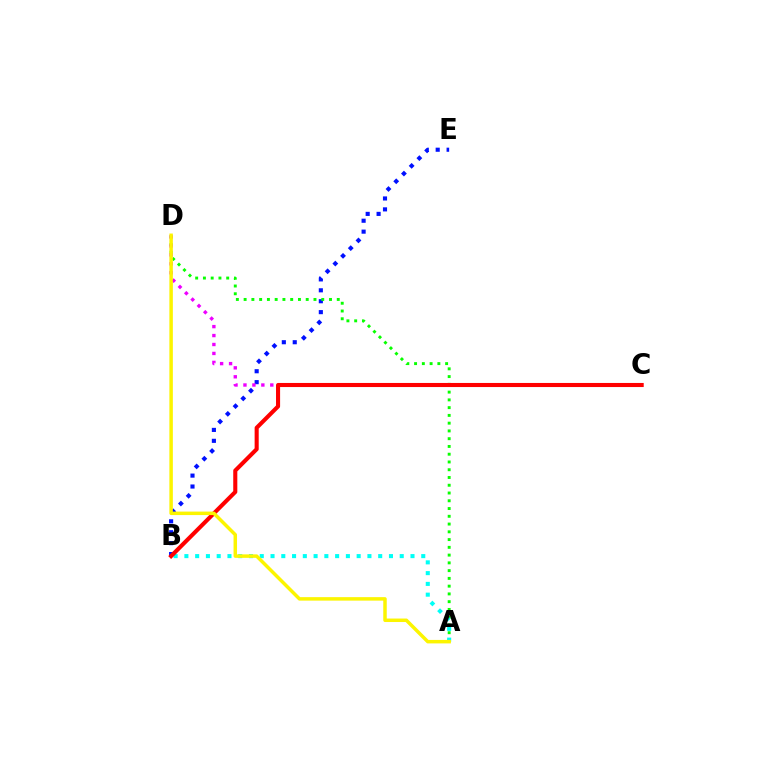{('B', 'E'): [{'color': '#0010ff', 'line_style': 'dotted', 'thickness': 2.96}], ('A', 'D'): [{'color': '#08ff00', 'line_style': 'dotted', 'thickness': 2.11}, {'color': '#fcf500', 'line_style': 'solid', 'thickness': 2.51}], ('A', 'B'): [{'color': '#00fff6', 'line_style': 'dotted', 'thickness': 2.93}], ('C', 'D'): [{'color': '#ee00ff', 'line_style': 'dotted', 'thickness': 2.43}], ('B', 'C'): [{'color': '#ff0000', 'line_style': 'solid', 'thickness': 2.94}]}